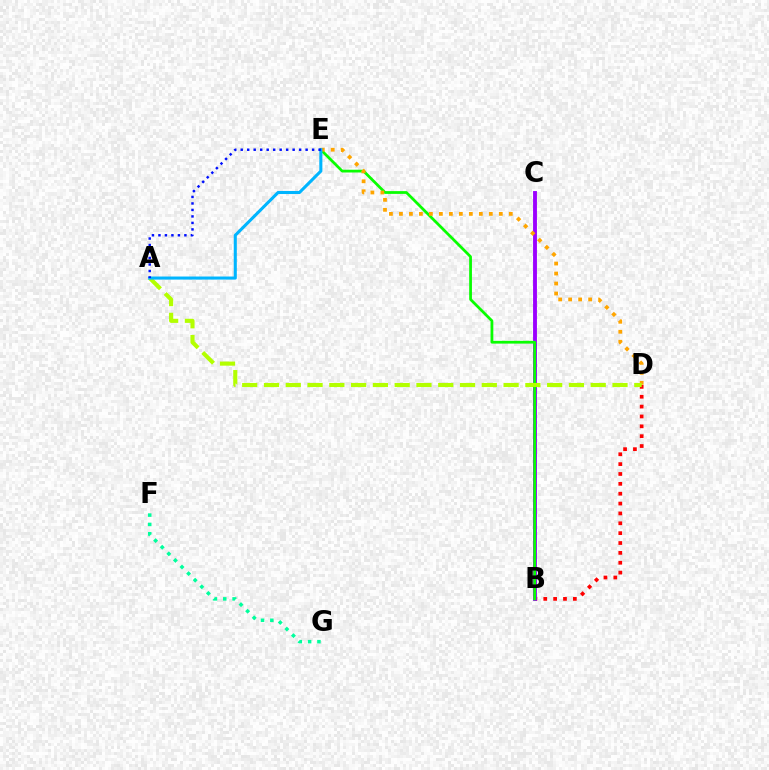{('B', 'C'): [{'color': '#ff00bd', 'line_style': 'dashed', 'thickness': 1.54}, {'color': '#9b00ff', 'line_style': 'solid', 'thickness': 2.79}], ('F', 'G'): [{'color': '#00ff9d', 'line_style': 'dotted', 'thickness': 2.53}], ('B', 'D'): [{'color': '#ff0000', 'line_style': 'dotted', 'thickness': 2.68}], ('B', 'E'): [{'color': '#08ff00', 'line_style': 'solid', 'thickness': 1.98}], ('D', 'E'): [{'color': '#ffa500', 'line_style': 'dotted', 'thickness': 2.71}], ('A', 'D'): [{'color': '#b3ff00', 'line_style': 'dashed', 'thickness': 2.96}], ('A', 'E'): [{'color': '#00b5ff', 'line_style': 'solid', 'thickness': 2.21}, {'color': '#0010ff', 'line_style': 'dotted', 'thickness': 1.76}]}